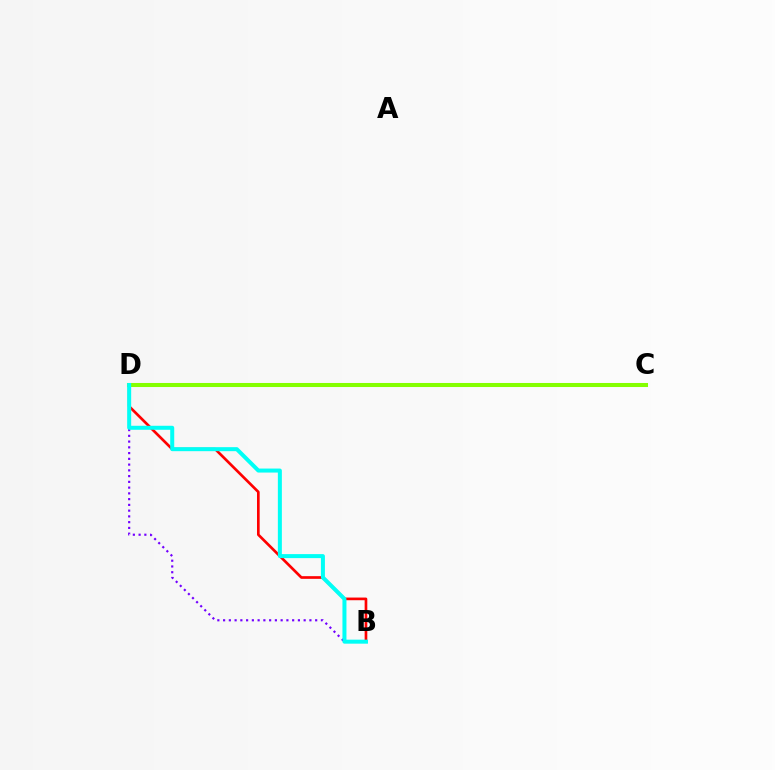{('B', 'D'): [{'color': '#7200ff', 'line_style': 'dotted', 'thickness': 1.56}, {'color': '#ff0000', 'line_style': 'solid', 'thickness': 1.92}, {'color': '#00fff6', 'line_style': 'solid', 'thickness': 2.89}], ('C', 'D'): [{'color': '#84ff00', 'line_style': 'solid', 'thickness': 2.91}]}